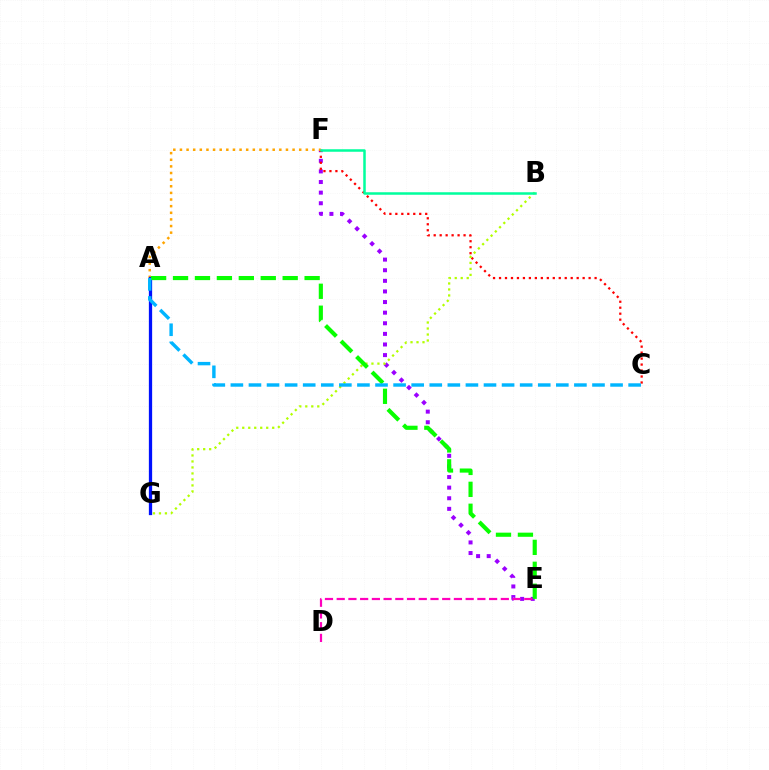{('E', 'F'): [{'color': '#9b00ff', 'line_style': 'dotted', 'thickness': 2.88}], ('D', 'E'): [{'color': '#ff00bd', 'line_style': 'dashed', 'thickness': 1.59}], ('C', 'F'): [{'color': '#ff0000', 'line_style': 'dotted', 'thickness': 1.62}], ('B', 'G'): [{'color': '#b3ff00', 'line_style': 'dotted', 'thickness': 1.63}], ('A', 'F'): [{'color': '#ffa500', 'line_style': 'dotted', 'thickness': 1.8}], ('B', 'F'): [{'color': '#00ff9d', 'line_style': 'solid', 'thickness': 1.81}], ('A', 'G'): [{'color': '#0010ff', 'line_style': 'solid', 'thickness': 2.36}], ('A', 'E'): [{'color': '#08ff00', 'line_style': 'dashed', 'thickness': 2.98}], ('A', 'C'): [{'color': '#00b5ff', 'line_style': 'dashed', 'thickness': 2.46}]}